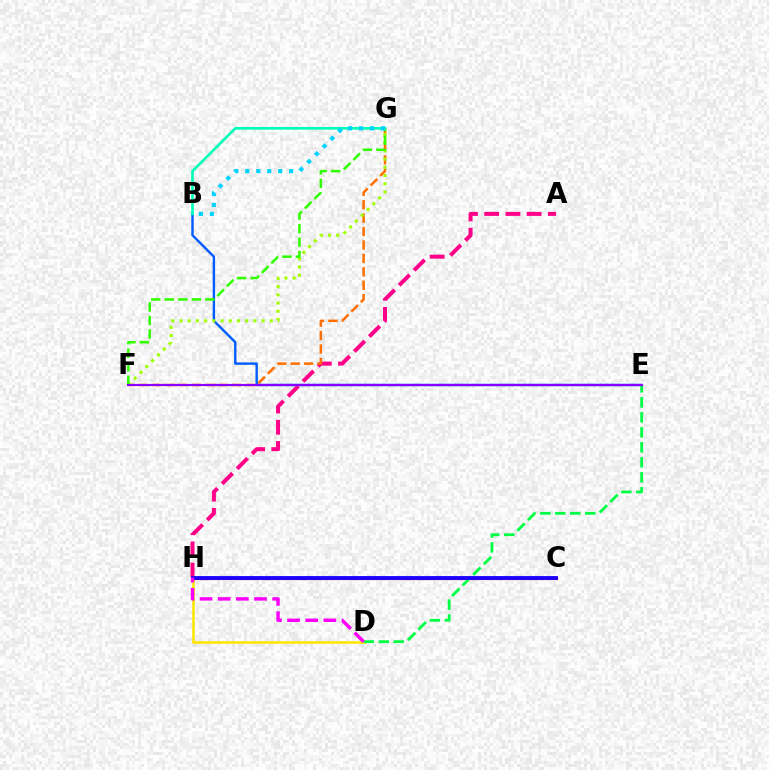{('A', 'H'): [{'color': '#ff0088', 'line_style': 'dashed', 'thickness': 2.88}], ('F', 'G'): [{'color': '#ff7000', 'line_style': 'dashed', 'thickness': 1.82}, {'color': '#a2ff00', 'line_style': 'dotted', 'thickness': 2.23}, {'color': '#31ff00', 'line_style': 'dashed', 'thickness': 1.84}], ('B', 'E'): [{'color': '#005dff', 'line_style': 'solid', 'thickness': 1.74}], ('D', 'H'): [{'color': '#ffe600', 'line_style': 'solid', 'thickness': 1.84}, {'color': '#fa00f9', 'line_style': 'dashed', 'thickness': 2.47}], ('C', 'H'): [{'color': '#ff0000', 'line_style': 'solid', 'thickness': 2.28}, {'color': '#1900ff', 'line_style': 'solid', 'thickness': 2.75}], ('D', 'E'): [{'color': '#00ff45', 'line_style': 'dashed', 'thickness': 2.04}], ('B', 'G'): [{'color': '#00ffbb', 'line_style': 'solid', 'thickness': 1.92}, {'color': '#00d3ff', 'line_style': 'dotted', 'thickness': 2.98}], ('E', 'F'): [{'color': '#8a00ff', 'line_style': 'solid', 'thickness': 1.55}]}